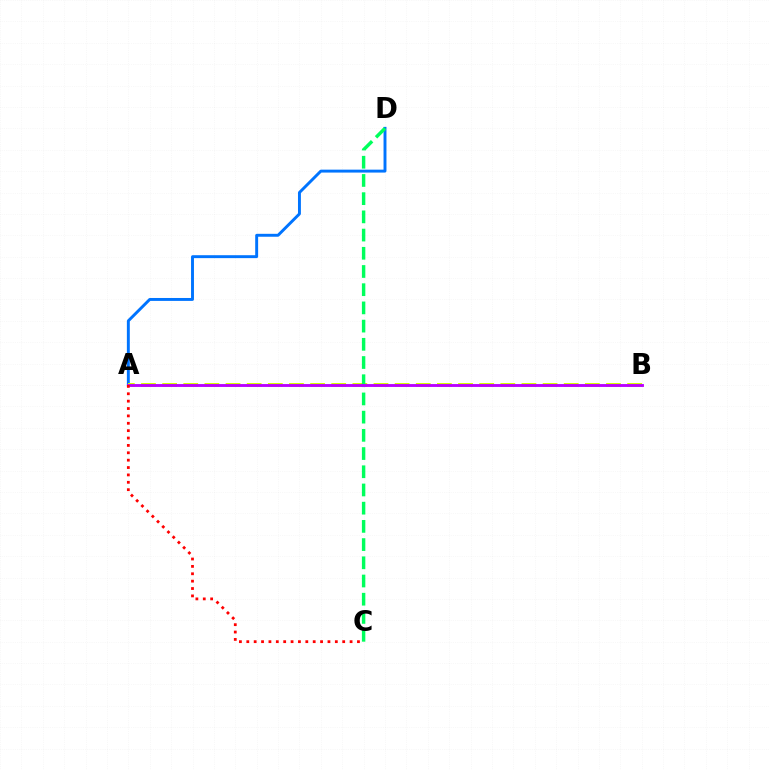{('A', 'D'): [{'color': '#0074ff', 'line_style': 'solid', 'thickness': 2.11}], ('A', 'B'): [{'color': '#d1ff00', 'line_style': 'dashed', 'thickness': 2.87}, {'color': '#b900ff', 'line_style': 'solid', 'thickness': 2.07}], ('C', 'D'): [{'color': '#00ff5c', 'line_style': 'dashed', 'thickness': 2.47}], ('A', 'C'): [{'color': '#ff0000', 'line_style': 'dotted', 'thickness': 2.0}]}